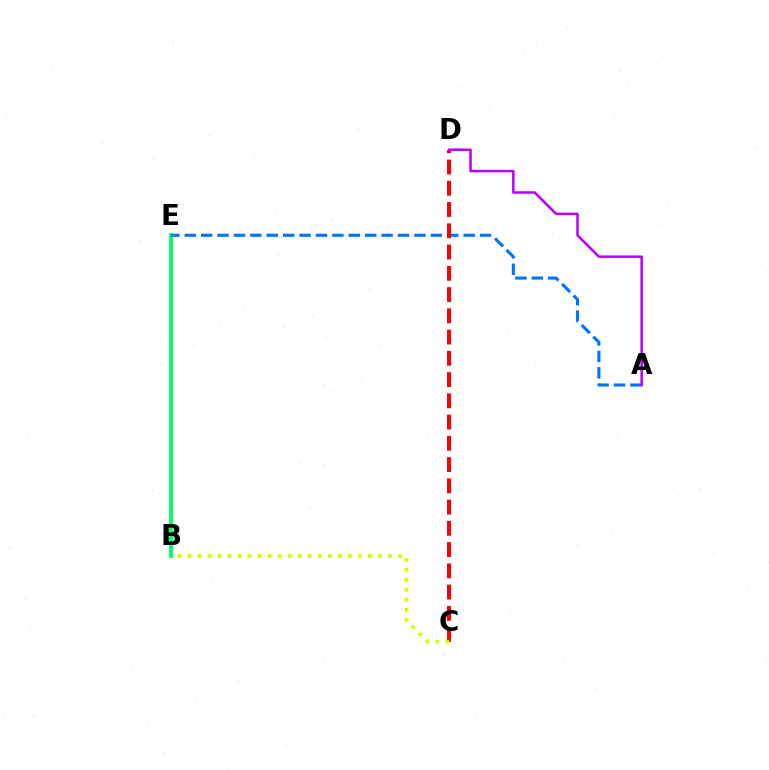{('B', 'E'): [{'color': '#00ff5c', 'line_style': 'solid', 'thickness': 2.79}], ('A', 'E'): [{'color': '#0074ff', 'line_style': 'dashed', 'thickness': 2.23}], ('C', 'D'): [{'color': '#ff0000', 'line_style': 'dashed', 'thickness': 2.89}], ('B', 'C'): [{'color': '#d1ff00', 'line_style': 'dotted', 'thickness': 2.72}], ('A', 'D'): [{'color': '#b900ff', 'line_style': 'solid', 'thickness': 1.81}]}